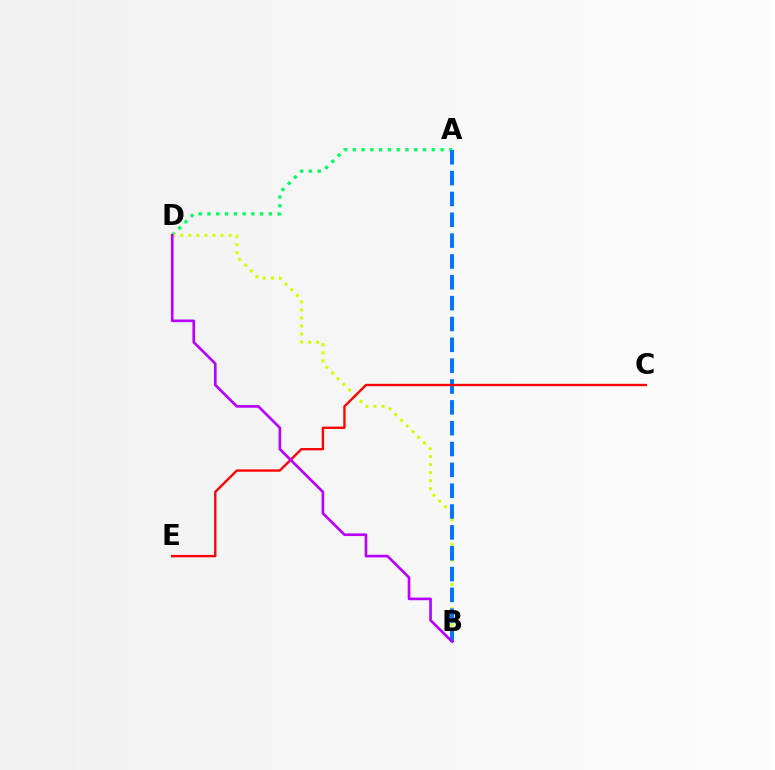{('A', 'D'): [{'color': '#00ff5c', 'line_style': 'dotted', 'thickness': 2.39}], ('B', 'D'): [{'color': '#d1ff00', 'line_style': 'dotted', 'thickness': 2.19}, {'color': '#b900ff', 'line_style': 'solid', 'thickness': 1.91}], ('A', 'B'): [{'color': '#0074ff', 'line_style': 'dashed', 'thickness': 2.83}], ('C', 'E'): [{'color': '#ff0000', 'line_style': 'solid', 'thickness': 1.69}]}